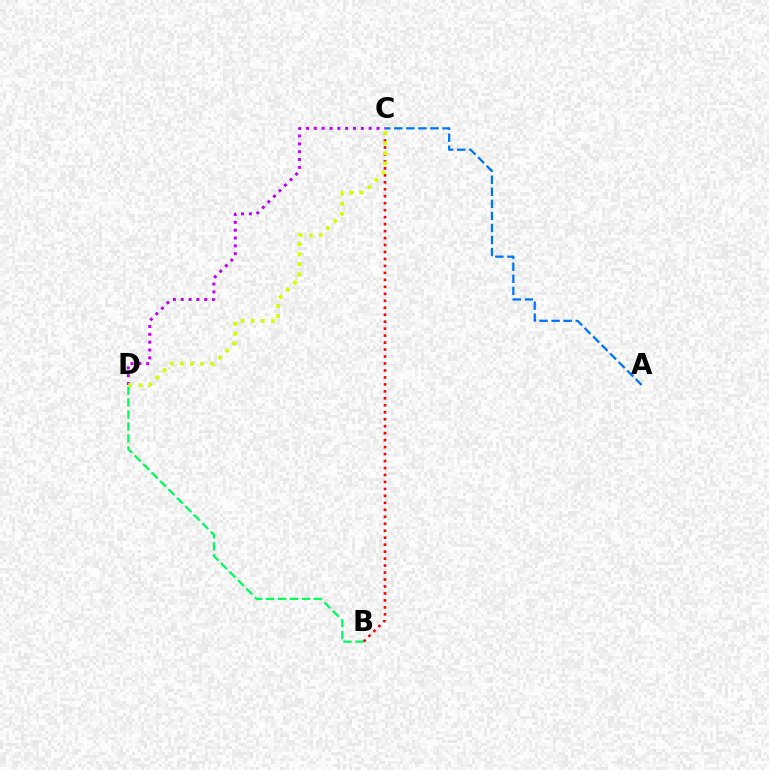{('B', 'D'): [{'color': '#00ff5c', 'line_style': 'dashed', 'thickness': 1.62}], ('A', 'C'): [{'color': '#0074ff', 'line_style': 'dashed', 'thickness': 1.64}], ('B', 'C'): [{'color': '#ff0000', 'line_style': 'dotted', 'thickness': 1.89}], ('C', 'D'): [{'color': '#b900ff', 'line_style': 'dotted', 'thickness': 2.13}, {'color': '#d1ff00', 'line_style': 'dotted', 'thickness': 2.74}]}